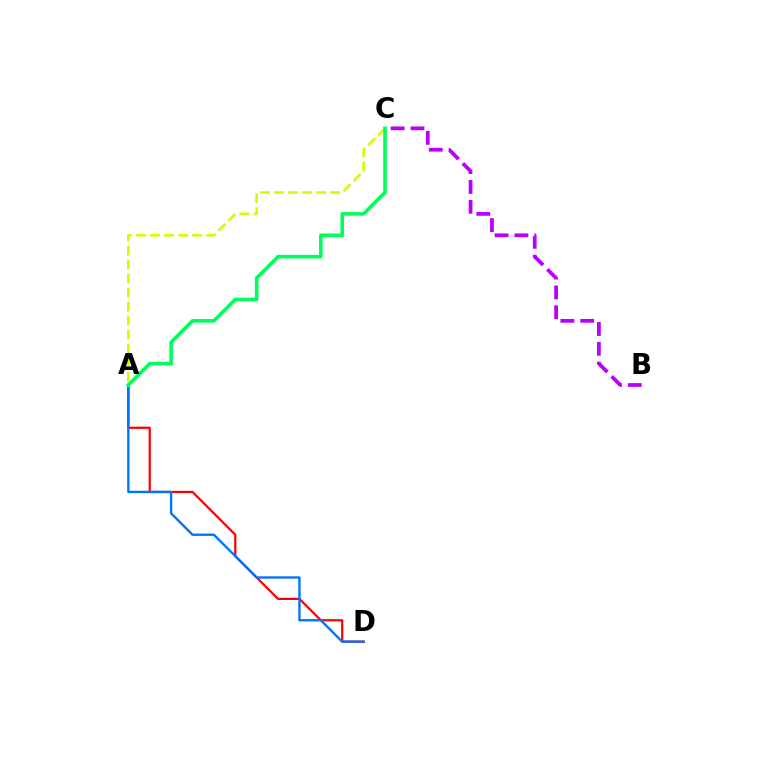{('A', 'C'): [{'color': '#d1ff00', 'line_style': 'dashed', 'thickness': 1.9}, {'color': '#00ff5c', 'line_style': 'solid', 'thickness': 2.6}], ('A', 'D'): [{'color': '#ff0000', 'line_style': 'solid', 'thickness': 1.6}, {'color': '#0074ff', 'line_style': 'solid', 'thickness': 1.7}], ('B', 'C'): [{'color': '#b900ff', 'line_style': 'dashed', 'thickness': 2.69}]}